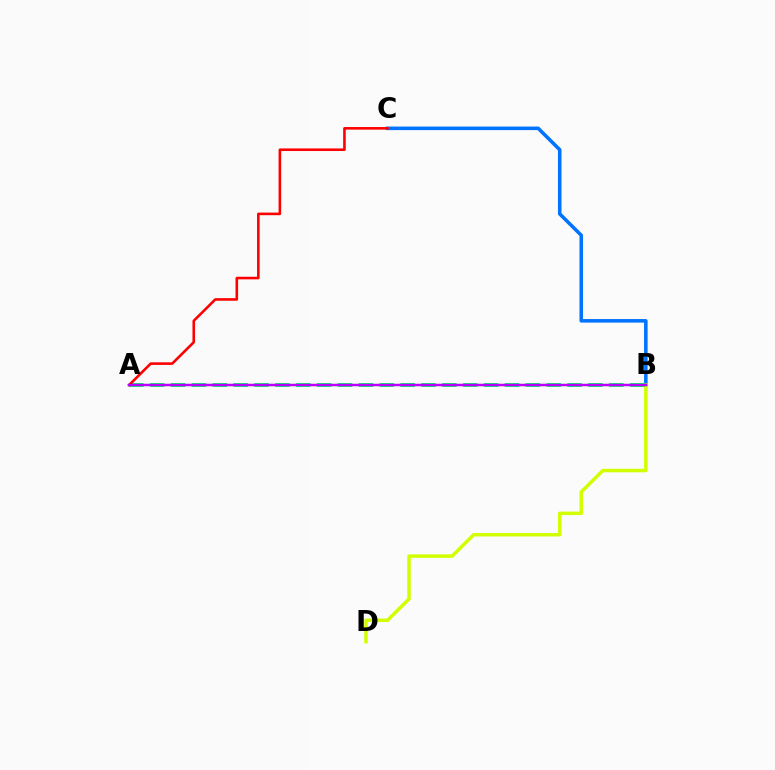{('B', 'C'): [{'color': '#0074ff', 'line_style': 'solid', 'thickness': 2.55}], ('B', 'D'): [{'color': '#d1ff00', 'line_style': 'solid', 'thickness': 2.51}], ('A', 'B'): [{'color': '#00ff5c', 'line_style': 'dashed', 'thickness': 2.84}, {'color': '#b900ff', 'line_style': 'solid', 'thickness': 1.79}], ('A', 'C'): [{'color': '#ff0000', 'line_style': 'solid', 'thickness': 1.87}]}